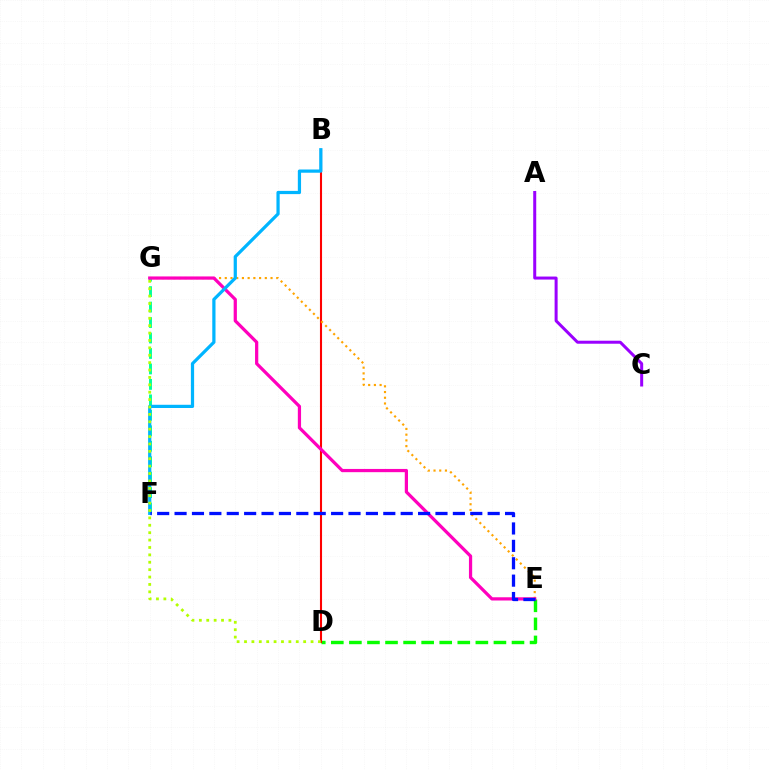{('D', 'E'): [{'color': '#08ff00', 'line_style': 'dashed', 'thickness': 2.45}], ('B', 'D'): [{'color': '#ff0000', 'line_style': 'solid', 'thickness': 1.51}], ('E', 'G'): [{'color': '#ffa500', 'line_style': 'dotted', 'thickness': 1.55}, {'color': '#ff00bd', 'line_style': 'solid', 'thickness': 2.33}], ('A', 'C'): [{'color': '#9b00ff', 'line_style': 'solid', 'thickness': 2.17}], ('F', 'G'): [{'color': '#00ff9d', 'line_style': 'dashed', 'thickness': 2.1}], ('B', 'F'): [{'color': '#00b5ff', 'line_style': 'solid', 'thickness': 2.32}], ('E', 'F'): [{'color': '#0010ff', 'line_style': 'dashed', 'thickness': 2.36}], ('D', 'G'): [{'color': '#b3ff00', 'line_style': 'dotted', 'thickness': 2.01}]}